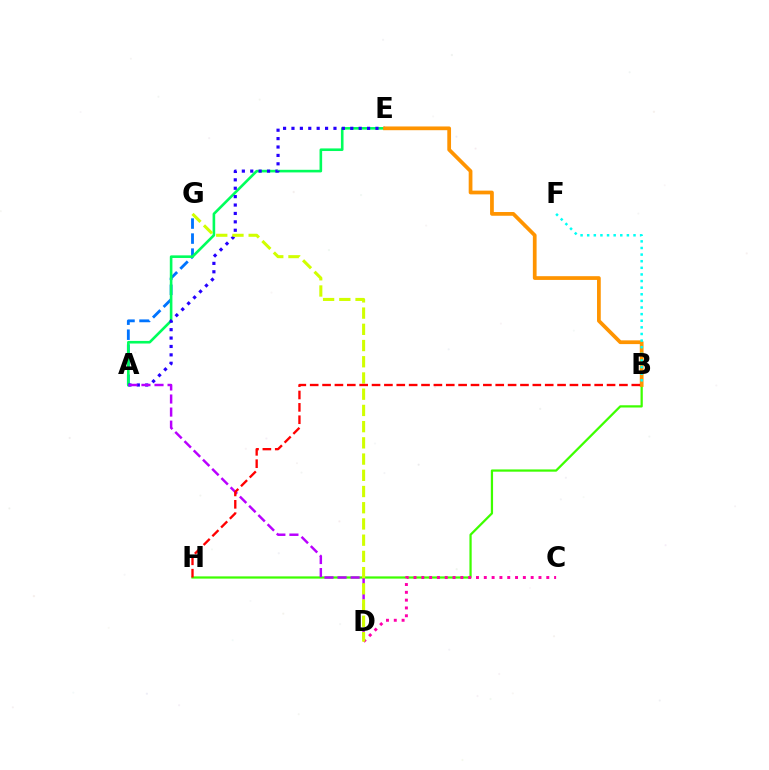{('A', 'G'): [{'color': '#0074ff', 'line_style': 'dashed', 'thickness': 2.04}], ('A', 'E'): [{'color': '#00ff5c', 'line_style': 'solid', 'thickness': 1.88}, {'color': '#2500ff', 'line_style': 'dotted', 'thickness': 2.28}], ('B', 'H'): [{'color': '#3dff00', 'line_style': 'solid', 'thickness': 1.62}, {'color': '#ff0000', 'line_style': 'dashed', 'thickness': 1.68}], ('C', 'D'): [{'color': '#ff00ac', 'line_style': 'dotted', 'thickness': 2.12}], ('A', 'D'): [{'color': '#b900ff', 'line_style': 'dashed', 'thickness': 1.77}], ('D', 'G'): [{'color': '#d1ff00', 'line_style': 'dashed', 'thickness': 2.2}], ('B', 'E'): [{'color': '#ff9400', 'line_style': 'solid', 'thickness': 2.69}], ('B', 'F'): [{'color': '#00fff6', 'line_style': 'dotted', 'thickness': 1.8}]}